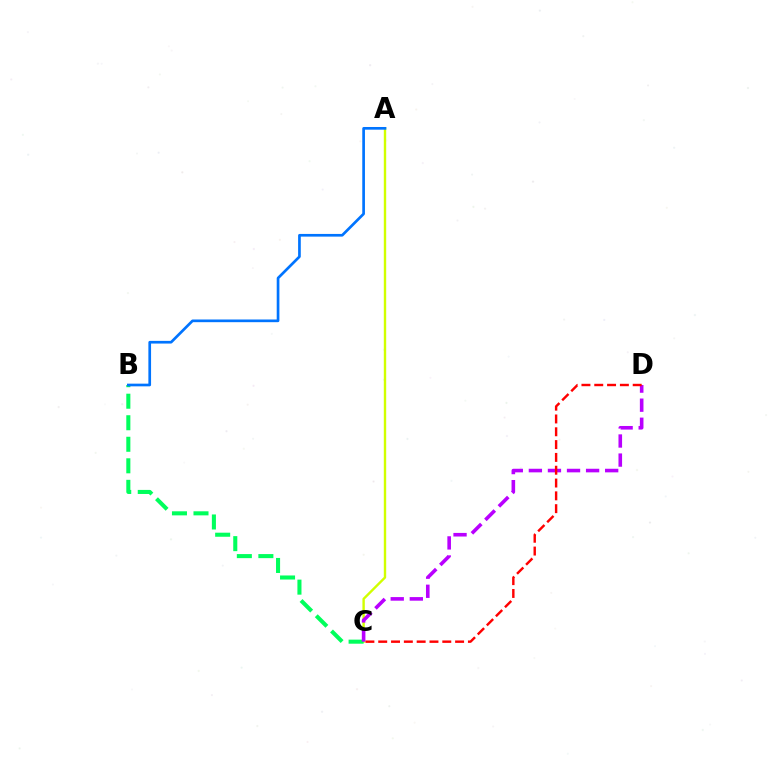{('A', 'C'): [{'color': '#d1ff00', 'line_style': 'solid', 'thickness': 1.72}], ('B', 'C'): [{'color': '#00ff5c', 'line_style': 'dashed', 'thickness': 2.93}], ('C', 'D'): [{'color': '#b900ff', 'line_style': 'dashed', 'thickness': 2.59}, {'color': '#ff0000', 'line_style': 'dashed', 'thickness': 1.74}], ('A', 'B'): [{'color': '#0074ff', 'line_style': 'solid', 'thickness': 1.93}]}